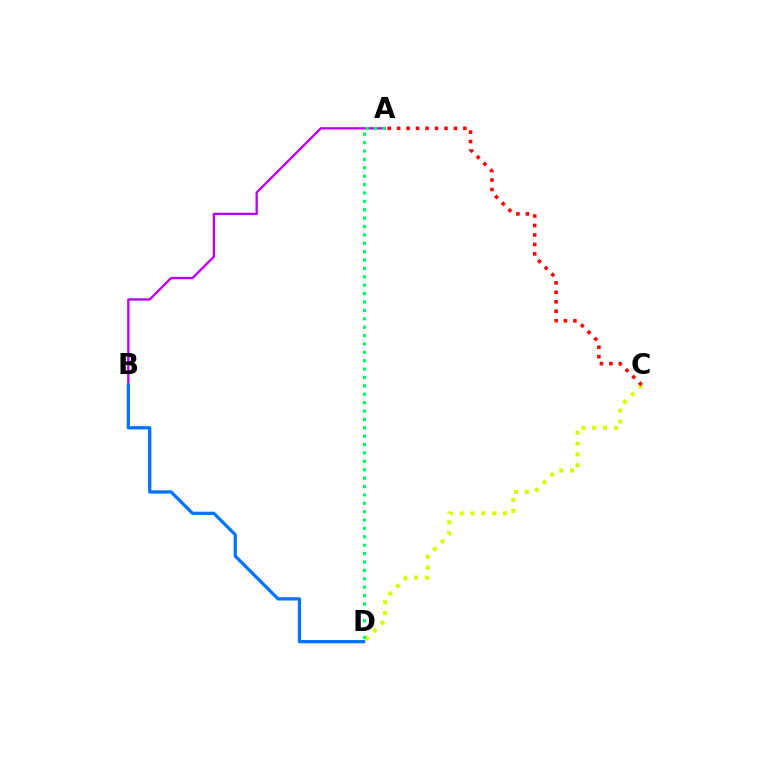{('A', 'B'): [{'color': '#b900ff', 'line_style': 'solid', 'thickness': 1.69}], ('B', 'D'): [{'color': '#0074ff', 'line_style': 'solid', 'thickness': 2.34}], ('C', 'D'): [{'color': '#d1ff00', 'line_style': 'dotted', 'thickness': 2.94}], ('A', 'D'): [{'color': '#00ff5c', 'line_style': 'dotted', 'thickness': 2.28}], ('A', 'C'): [{'color': '#ff0000', 'line_style': 'dotted', 'thickness': 2.57}]}